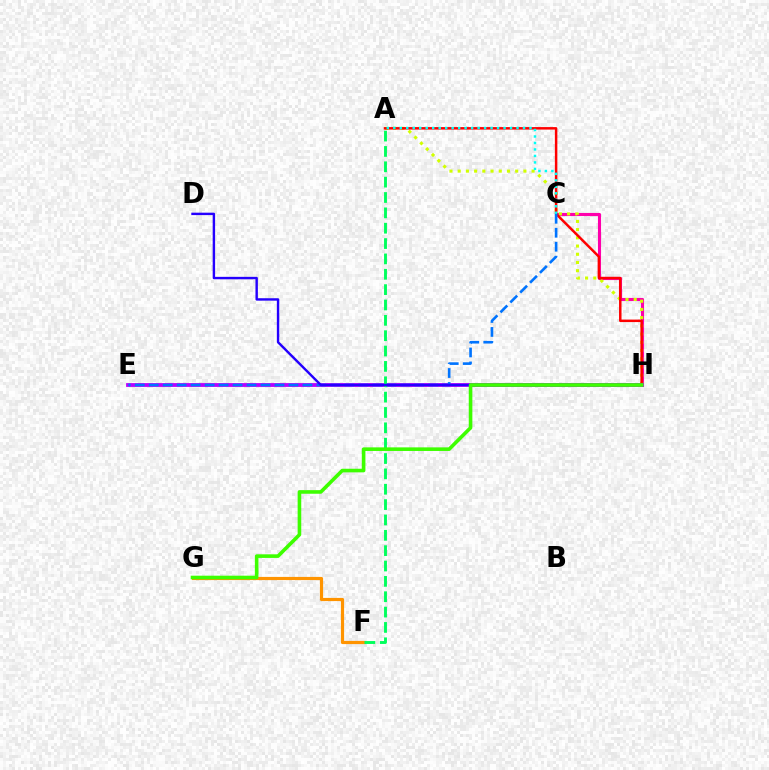{('F', 'G'): [{'color': '#ff9400', 'line_style': 'solid', 'thickness': 2.29}], ('C', 'H'): [{'color': '#ff00ac', 'line_style': 'solid', 'thickness': 2.24}], ('A', 'H'): [{'color': '#d1ff00', 'line_style': 'dotted', 'thickness': 2.23}, {'color': '#ff0000', 'line_style': 'solid', 'thickness': 1.79}], ('A', 'C'): [{'color': '#00fff6', 'line_style': 'dotted', 'thickness': 1.76}], ('E', 'H'): [{'color': '#b900ff', 'line_style': 'solid', 'thickness': 2.74}], ('A', 'F'): [{'color': '#00ff5c', 'line_style': 'dashed', 'thickness': 2.09}], ('C', 'E'): [{'color': '#0074ff', 'line_style': 'dashed', 'thickness': 1.9}], ('D', 'H'): [{'color': '#2500ff', 'line_style': 'solid', 'thickness': 1.74}], ('G', 'H'): [{'color': '#3dff00', 'line_style': 'solid', 'thickness': 2.59}]}